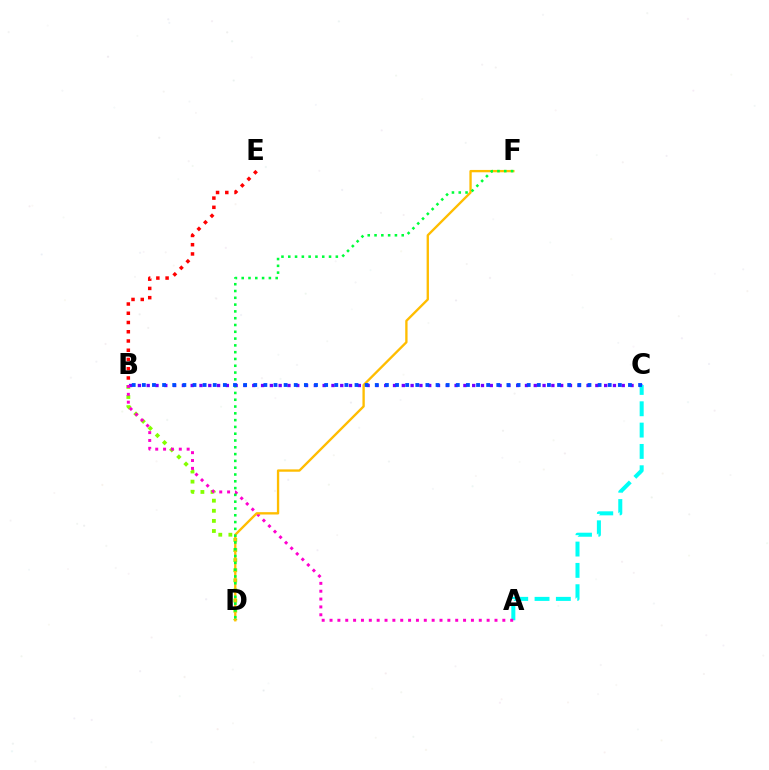{('B', 'D'): [{'color': '#84ff00', 'line_style': 'dotted', 'thickness': 2.75}], ('B', 'C'): [{'color': '#7200ff', 'line_style': 'dotted', 'thickness': 2.39}, {'color': '#004bff', 'line_style': 'dotted', 'thickness': 2.75}], ('A', 'C'): [{'color': '#00fff6', 'line_style': 'dashed', 'thickness': 2.9}], ('A', 'B'): [{'color': '#ff00cf', 'line_style': 'dotted', 'thickness': 2.13}], ('D', 'F'): [{'color': '#ffbd00', 'line_style': 'solid', 'thickness': 1.68}, {'color': '#00ff39', 'line_style': 'dotted', 'thickness': 1.85}], ('B', 'E'): [{'color': '#ff0000', 'line_style': 'dotted', 'thickness': 2.51}]}